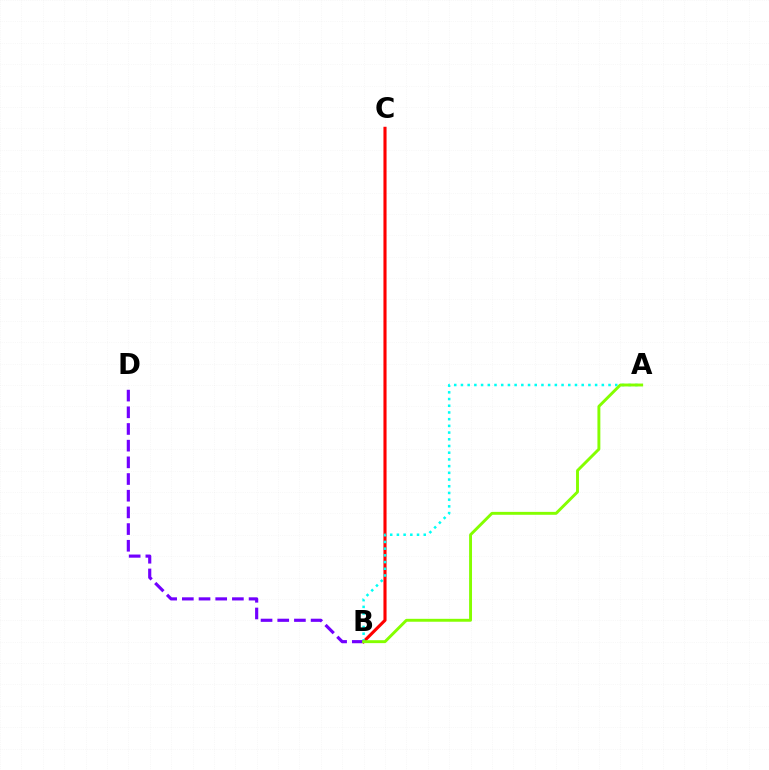{('B', 'C'): [{'color': '#ff0000', 'line_style': 'solid', 'thickness': 2.24}], ('A', 'B'): [{'color': '#00fff6', 'line_style': 'dotted', 'thickness': 1.82}, {'color': '#84ff00', 'line_style': 'solid', 'thickness': 2.1}], ('B', 'D'): [{'color': '#7200ff', 'line_style': 'dashed', 'thickness': 2.27}]}